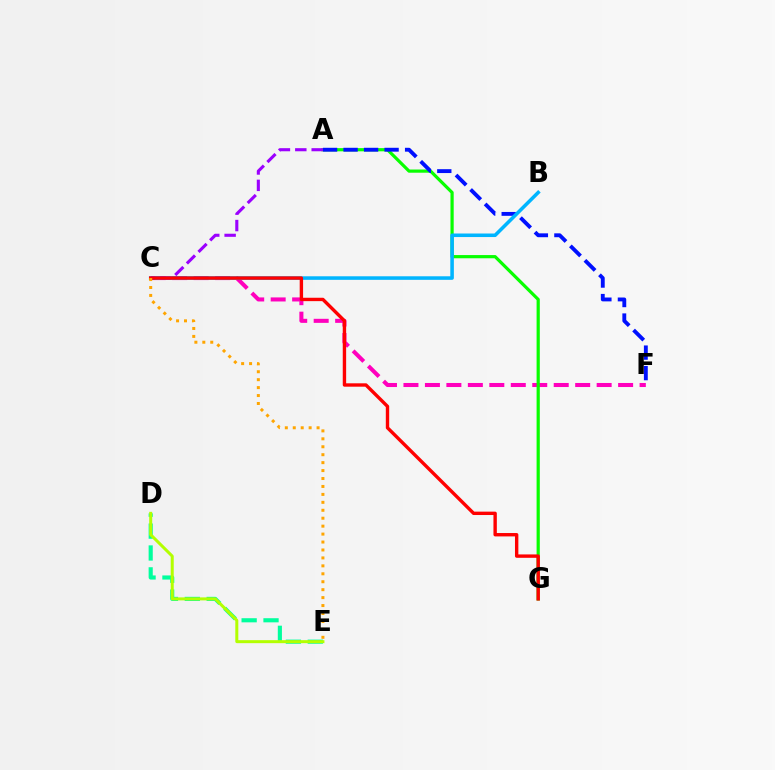{('C', 'F'): [{'color': '#ff00bd', 'line_style': 'dashed', 'thickness': 2.92}], ('D', 'E'): [{'color': '#00ff9d', 'line_style': 'dashed', 'thickness': 2.97}, {'color': '#b3ff00', 'line_style': 'solid', 'thickness': 2.16}], ('A', 'G'): [{'color': '#08ff00', 'line_style': 'solid', 'thickness': 2.31}], ('A', 'F'): [{'color': '#0010ff', 'line_style': 'dashed', 'thickness': 2.79}], ('B', 'C'): [{'color': '#00b5ff', 'line_style': 'solid', 'thickness': 2.56}], ('A', 'C'): [{'color': '#9b00ff', 'line_style': 'dashed', 'thickness': 2.23}], ('C', 'G'): [{'color': '#ff0000', 'line_style': 'solid', 'thickness': 2.44}], ('C', 'E'): [{'color': '#ffa500', 'line_style': 'dotted', 'thickness': 2.16}]}